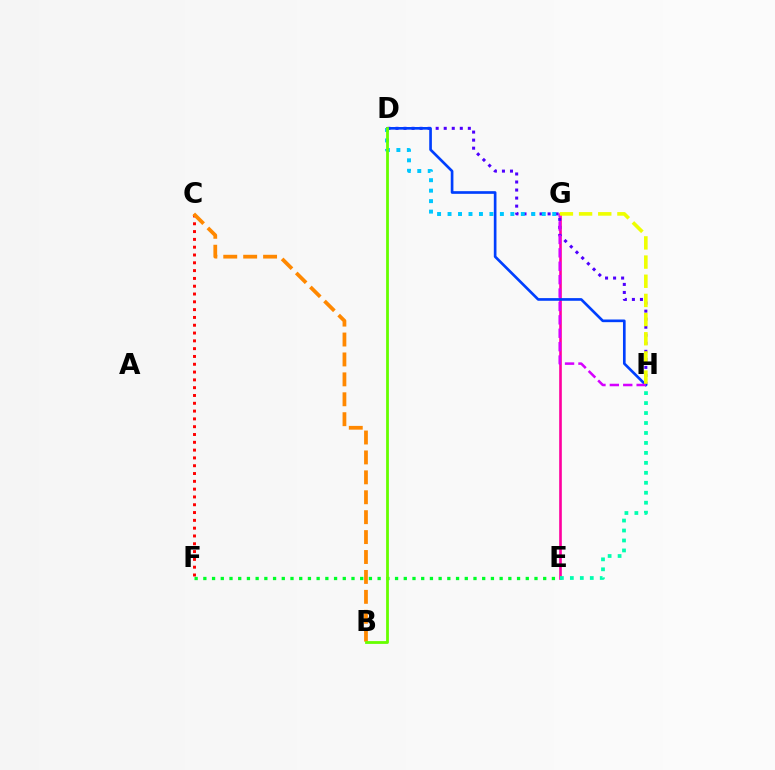{('E', 'F'): [{'color': '#00ff27', 'line_style': 'dotted', 'thickness': 2.37}], ('E', 'G'): [{'color': '#ff00a0', 'line_style': 'solid', 'thickness': 1.9}], ('D', 'H'): [{'color': '#4f00ff', 'line_style': 'dotted', 'thickness': 2.18}, {'color': '#003fff', 'line_style': 'solid', 'thickness': 1.92}], ('C', 'F'): [{'color': '#ff0000', 'line_style': 'dotted', 'thickness': 2.12}], ('D', 'G'): [{'color': '#00c7ff', 'line_style': 'dotted', 'thickness': 2.84}], ('E', 'H'): [{'color': '#00ffaf', 'line_style': 'dotted', 'thickness': 2.71}], ('G', 'H'): [{'color': '#d600ff', 'line_style': 'dashed', 'thickness': 1.82}, {'color': '#eeff00', 'line_style': 'dashed', 'thickness': 2.6}], ('B', 'C'): [{'color': '#ff8800', 'line_style': 'dashed', 'thickness': 2.71}], ('B', 'D'): [{'color': '#66ff00', 'line_style': 'solid', 'thickness': 2.02}]}